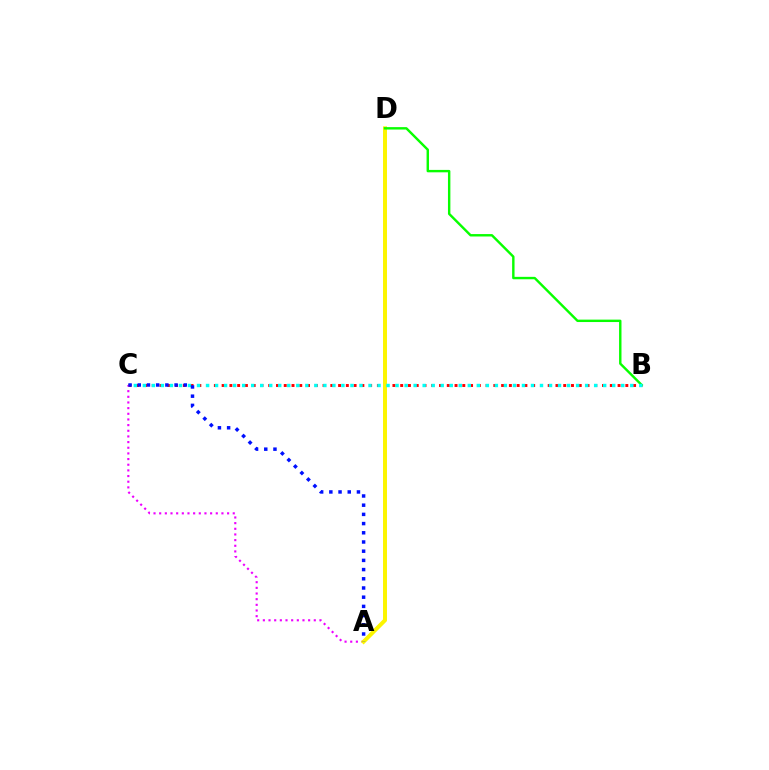{('B', 'C'): [{'color': '#ff0000', 'line_style': 'dotted', 'thickness': 2.11}, {'color': '#00fff6', 'line_style': 'dotted', 'thickness': 2.45}], ('A', 'C'): [{'color': '#ee00ff', 'line_style': 'dotted', 'thickness': 1.54}, {'color': '#0010ff', 'line_style': 'dotted', 'thickness': 2.5}], ('A', 'D'): [{'color': '#fcf500', 'line_style': 'solid', 'thickness': 2.86}], ('B', 'D'): [{'color': '#08ff00', 'line_style': 'solid', 'thickness': 1.74}]}